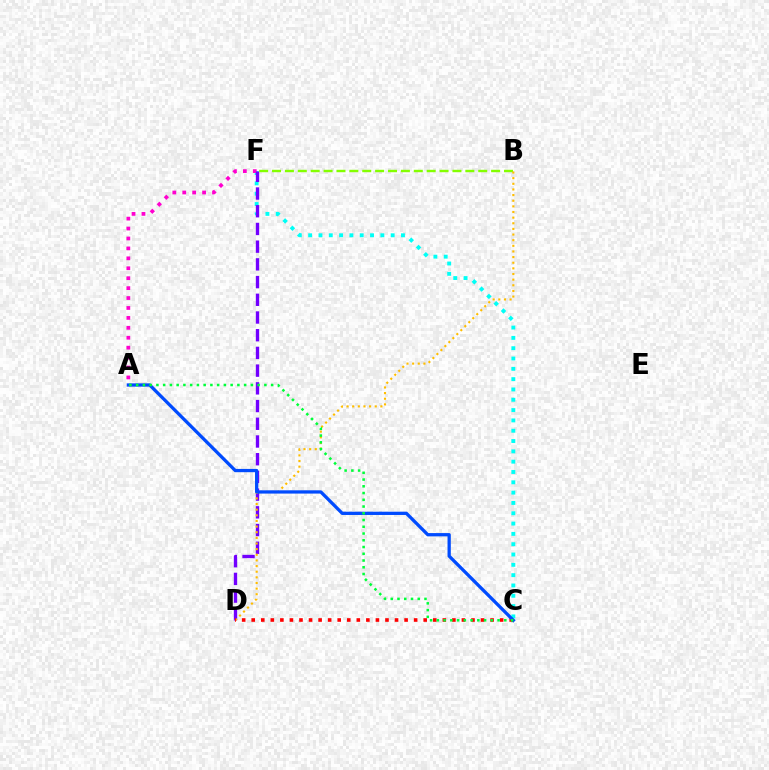{('C', 'F'): [{'color': '#00fff6', 'line_style': 'dotted', 'thickness': 2.8}], ('A', 'F'): [{'color': '#ff00cf', 'line_style': 'dotted', 'thickness': 2.7}], ('D', 'F'): [{'color': '#7200ff', 'line_style': 'dashed', 'thickness': 2.41}], ('B', 'F'): [{'color': '#84ff00', 'line_style': 'dashed', 'thickness': 1.75}], ('B', 'D'): [{'color': '#ffbd00', 'line_style': 'dotted', 'thickness': 1.53}], ('C', 'D'): [{'color': '#ff0000', 'line_style': 'dotted', 'thickness': 2.6}], ('A', 'C'): [{'color': '#004bff', 'line_style': 'solid', 'thickness': 2.36}, {'color': '#00ff39', 'line_style': 'dotted', 'thickness': 1.83}]}